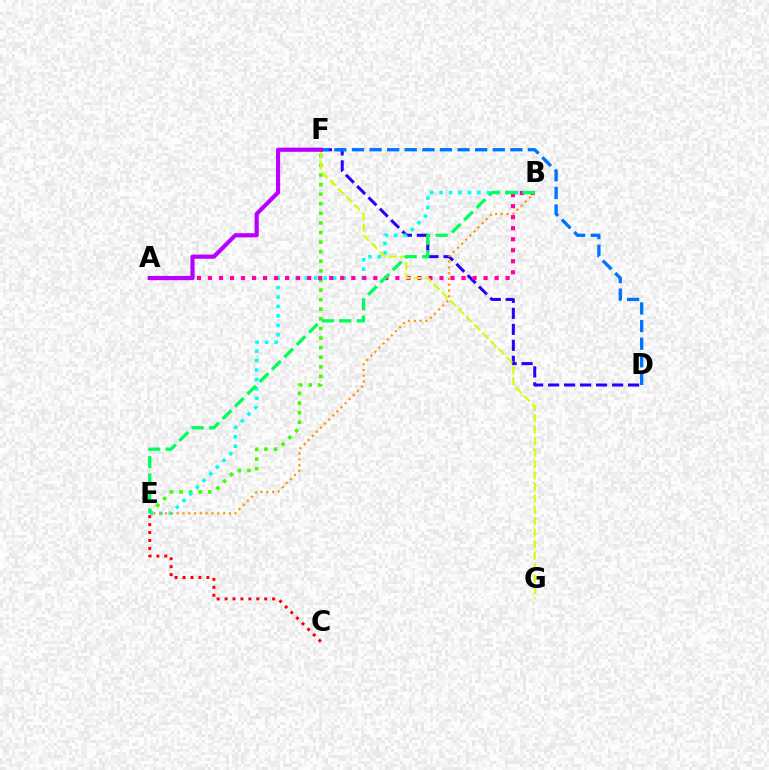{('D', 'F'): [{'color': '#2500ff', 'line_style': 'dashed', 'thickness': 2.17}, {'color': '#0074ff', 'line_style': 'dashed', 'thickness': 2.39}], ('E', 'F'): [{'color': '#3dff00', 'line_style': 'dotted', 'thickness': 2.61}], ('B', 'E'): [{'color': '#00fff6', 'line_style': 'dotted', 'thickness': 2.57}, {'color': '#ff9400', 'line_style': 'dotted', 'thickness': 1.57}, {'color': '#00ff5c', 'line_style': 'dashed', 'thickness': 2.37}], ('A', 'B'): [{'color': '#ff00ac', 'line_style': 'dotted', 'thickness': 3.0}], ('C', 'E'): [{'color': '#ff0000', 'line_style': 'dotted', 'thickness': 2.15}], ('F', 'G'): [{'color': '#d1ff00', 'line_style': 'dashed', 'thickness': 1.56}], ('A', 'F'): [{'color': '#b900ff', 'line_style': 'solid', 'thickness': 3.0}]}